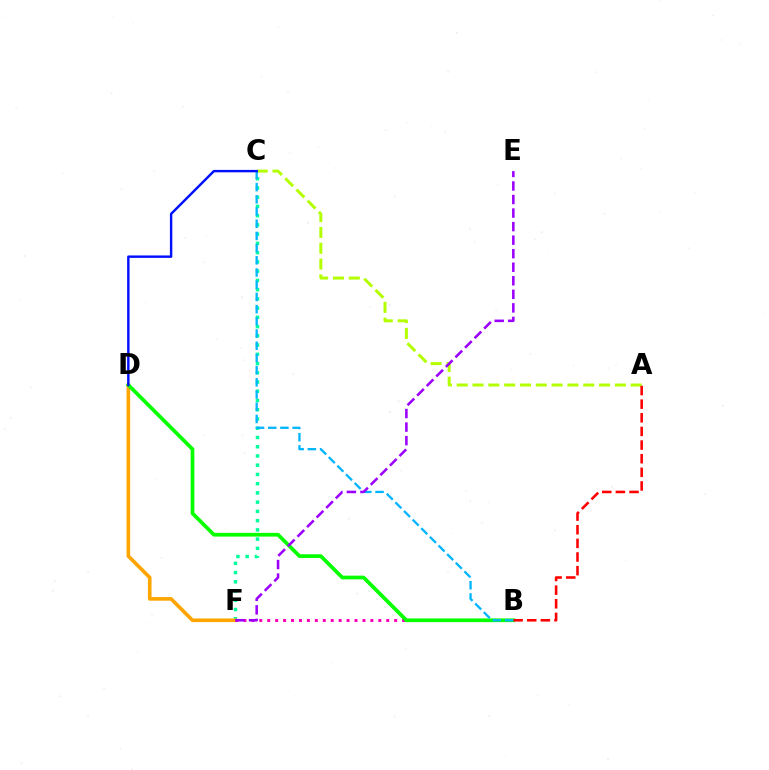{('C', 'F'): [{'color': '#00ff9d', 'line_style': 'dotted', 'thickness': 2.51}], ('D', 'F'): [{'color': '#ffa500', 'line_style': 'solid', 'thickness': 2.61}], ('B', 'F'): [{'color': '#ff00bd', 'line_style': 'dotted', 'thickness': 2.16}], ('B', 'D'): [{'color': '#08ff00', 'line_style': 'solid', 'thickness': 2.68}], ('A', 'C'): [{'color': '#b3ff00', 'line_style': 'dashed', 'thickness': 2.15}], ('A', 'B'): [{'color': '#ff0000', 'line_style': 'dashed', 'thickness': 1.85}], ('B', 'C'): [{'color': '#00b5ff', 'line_style': 'dashed', 'thickness': 1.66}], ('E', 'F'): [{'color': '#9b00ff', 'line_style': 'dashed', 'thickness': 1.84}], ('C', 'D'): [{'color': '#0010ff', 'line_style': 'solid', 'thickness': 1.75}]}